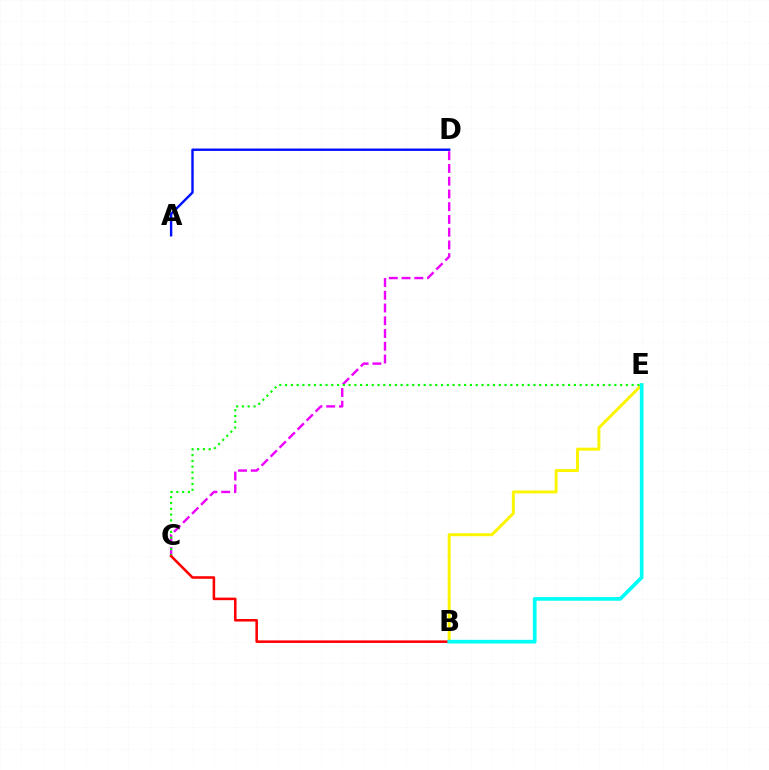{('C', 'D'): [{'color': '#ee00ff', 'line_style': 'dashed', 'thickness': 1.73}], ('A', 'D'): [{'color': '#0010ff', 'line_style': 'solid', 'thickness': 1.73}], ('B', 'E'): [{'color': '#fcf500', 'line_style': 'solid', 'thickness': 2.12}, {'color': '#00fff6', 'line_style': 'solid', 'thickness': 2.65}], ('C', 'E'): [{'color': '#08ff00', 'line_style': 'dotted', 'thickness': 1.57}], ('B', 'C'): [{'color': '#ff0000', 'line_style': 'solid', 'thickness': 1.84}]}